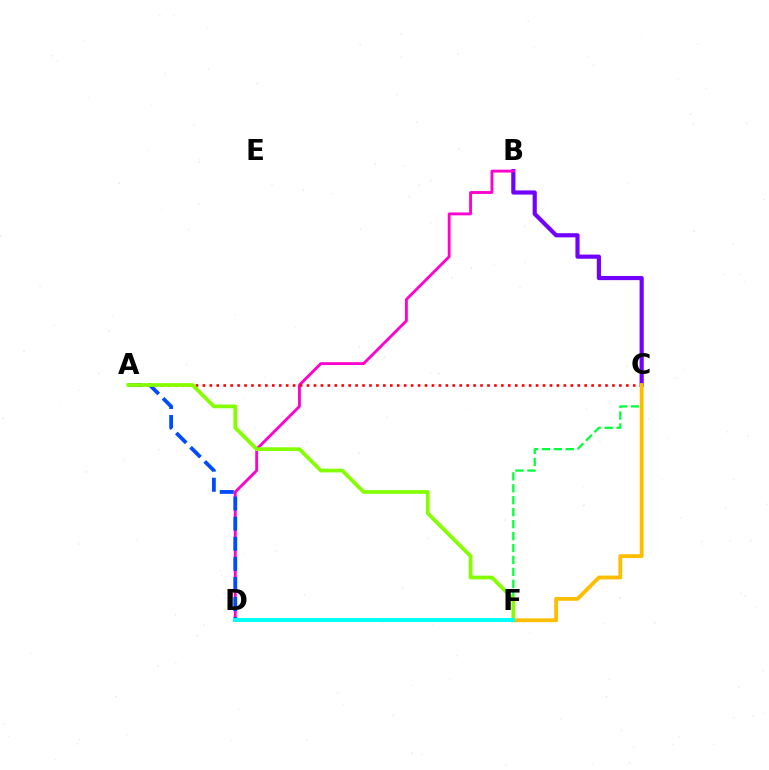{('B', 'C'): [{'color': '#7200ff', 'line_style': 'solid', 'thickness': 2.99}], ('C', 'F'): [{'color': '#00ff39', 'line_style': 'dashed', 'thickness': 1.62}, {'color': '#ffbd00', 'line_style': 'solid', 'thickness': 2.75}], ('B', 'D'): [{'color': '#ff00cf', 'line_style': 'solid', 'thickness': 2.05}], ('A', 'D'): [{'color': '#004bff', 'line_style': 'dashed', 'thickness': 2.73}], ('A', 'C'): [{'color': '#ff0000', 'line_style': 'dotted', 'thickness': 1.89}], ('A', 'F'): [{'color': '#84ff00', 'line_style': 'solid', 'thickness': 2.7}], ('D', 'F'): [{'color': '#00fff6', 'line_style': 'solid', 'thickness': 2.85}]}